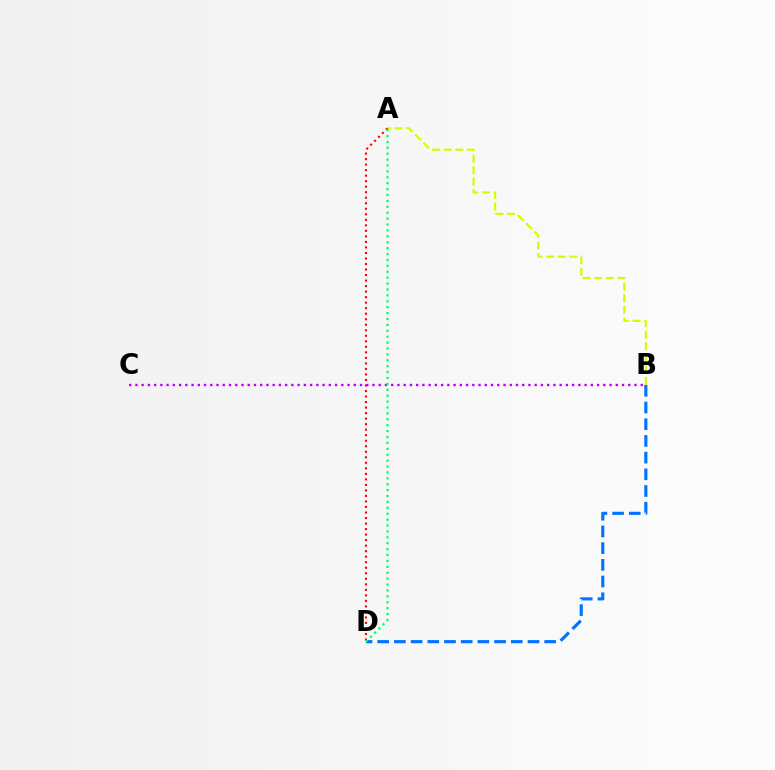{('A', 'B'): [{'color': '#d1ff00', 'line_style': 'dashed', 'thickness': 1.57}], ('A', 'D'): [{'color': '#ff0000', 'line_style': 'dotted', 'thickness': 1.5}, {'color': '#00ff5c', 'line_style': 'dotted', 'thickness': 1.6}], ('B', 'C'): [{'color': '#b900ff', 'line_style': 'dotted', 'thickness': 1.7}], ('B', 'D'): [{'color': '#0074ff', 'line_style': 'dashed', 'thickness': 2.27}]}